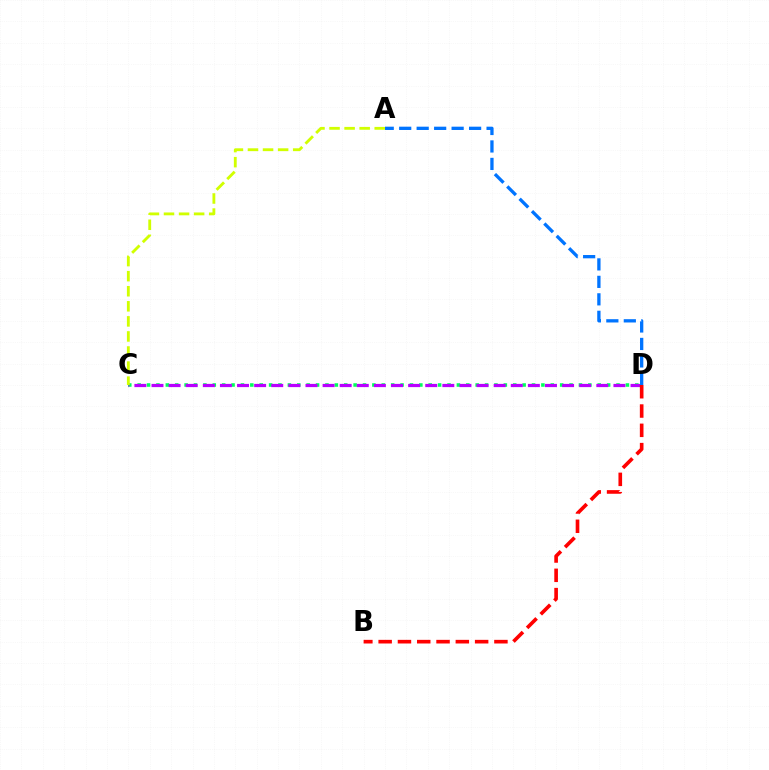{('C', 'D'): [{'color': '#00ff5c', 'line_style': 'dotted', 'thickness': 2.55}, {'color': '#b900ff', 'line_style': 'dashed', 'thickness': 2.32}], ('A', 'D'): [{'color': '#0074ff', 'line_style': 'dashed', 'thickness': 2.37}], ('A', 'C'): [{'color': '#d1ff00', 'line_style': 'dashed', 'thickness': 2.05}], ('B', 'D'): [{'color': '#ff0000', 'line_style': 'dashed', 'thickness': 2.62}]}